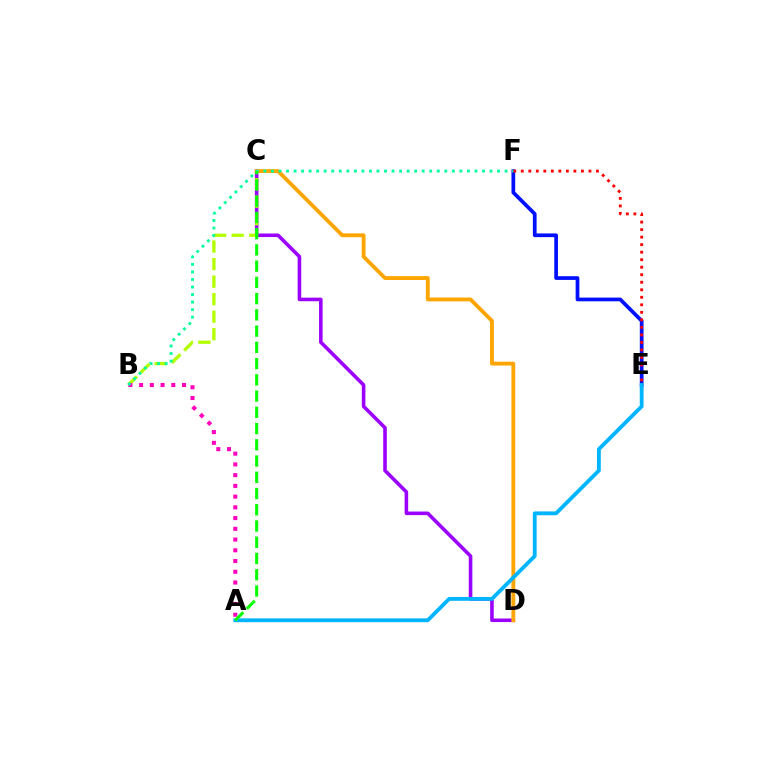{('C', 'D'): [{'color': '#9b00ff', 'line_style': 'solid', 'thickness': 2.57}, {'color': '#ffa500', 'line_style': 'solid', 'thickness': 2.77}], ('B', 'C'): [{'color': '#b3ff00', 'line_style': 'dashed', 'thickness': 2.38}], ('E', 'F'): [{'color': '#0010ff', 'line_style': 'solid', 'thickness': 2.68}, {'color': '#ff0000', 'line_style': 'dotted', 'thickness': 2.04}], ('A', 'B'): [{'color': '#ff00bd', 'line_style': 'dotted', 'thickness': 2.92}], ('A', 'E'): [{'color': '#00b5ff', 'line_style': 'solid', 'thickness': 2.76}], ('B', 'F'): [{'color': '#00ff9d', 'line_style': 'dotted', 'thickness': 2.05}], ('A', 'C'): [{'color': '#08ff00', 'line_style': 'dashed', 'thickness': 2.21}]}